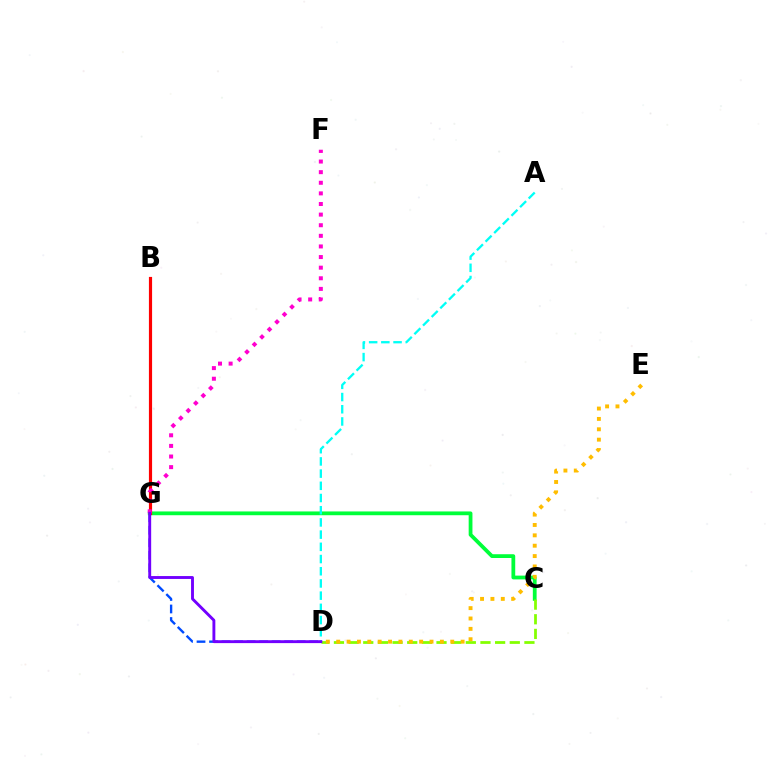{('D', 'G'): [{'color': '#004bff', 'line_style': 'dashed', 'thickness': 1.7}, {'color': '#7200ff', 'line_style': 'solid', 'thickness': 2.08}], ('C', 'G'): [{'color': '#00ff39', 'line_style': 'solid', 'thickness': 2.72}], ('A', 'D'): [{'color': '#00fff6', 'line_style': 'dashed', 'thickness': 1.66}], ('C', 'D'): [{'color': '#84ff00', 'line_style': 'dashed', 'thickness': 1.99}], ('D', 'E'): [{'color': '#ffbd00', 'line_style': 'dotted', 'thickness': 2.82}], ('B', 'G'): [{'color': '#ff0000', 'line_style': 'solid', 'thickness': 2.28}], ('F', 'G'): [{'color': '#ff00cf', 'line_style': 'dotted', 'thickness': 2.88}]}